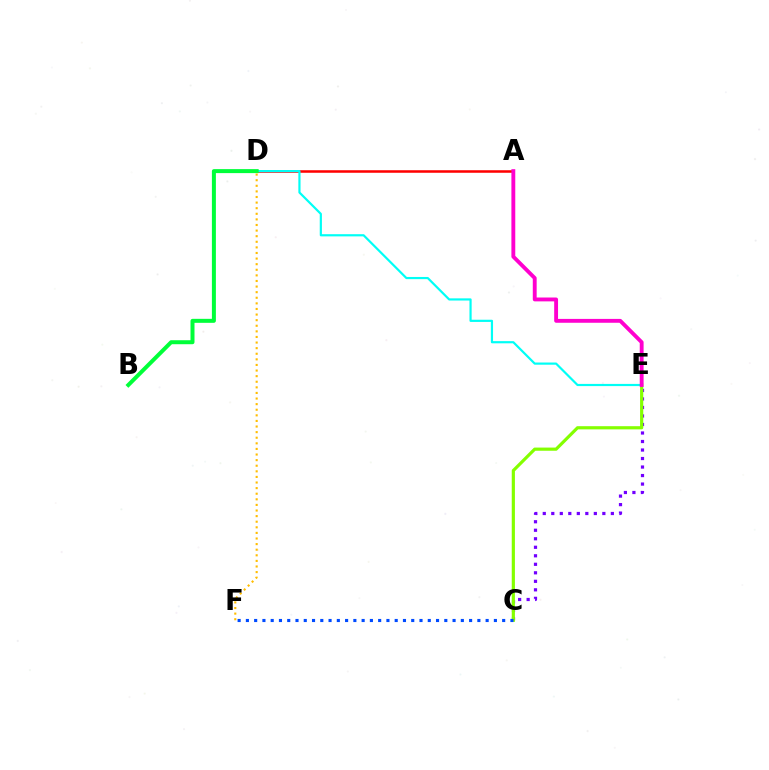{('A', 'D'): [{'color': '#ff0000', 'line_style': 'solid', 'thickness': 1.82}], ('C', 'E'): [{'color': '#7200ff', 'line_style': 'dotted', 'thickness': 2.31}, {'color': '#84ff00', 'line_style': 'solid', 'thickness': 2.29}], ('D', 'E'): [{'color': '#00fff6', 'line_style': 'solid', 'thickness': 1.58}], ('A', 'E'): [{'color': '#ff00cf', 'line_style': 'solid', 'thickness': 2.78}], ('B', 'D'): [{'color': '#00ff39', 'line_style': 'solid', 'thickness': 2.87}], ('D', 'F'): [{'color': '#ffbd00', 'line_style': 'dotted', 'thickness': 1.52}], ('C', 'F'): [{'color': '#004bff', 'line_style': 'dotted', 'thickness': 2.25}]}